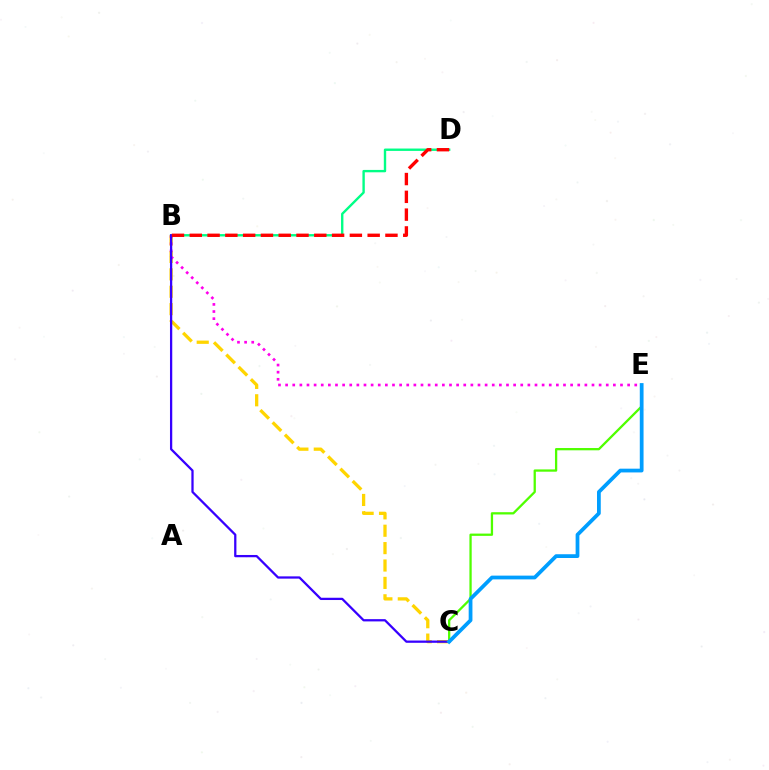{('B', 'C'): [{'color': '#ffd500', 'line_style': 'dashed', 'thickness': 2.36}, {'color': '#3700ff', 'line_style': 'solid', 'thickness': 1.63}], ('B', 'E'): [{'color': '#ff00ed', 'line_style': 'dotted', 'thickness': 1.94}], ('B', 'D'): [{'color': '#00ff86', 'line_style': 'solid', 'thickness': 1.71}, {'color': '#ff0000', 'line_style': 'dashed', 'thickness': 2.42}], ('C', 'E'): [{'color': '#4fff00', 'line_style': 'solid', 'thickness': 1.64}, {'color': '#009eff', 'line_style': 'solid', 'thickness': 2.71}]}